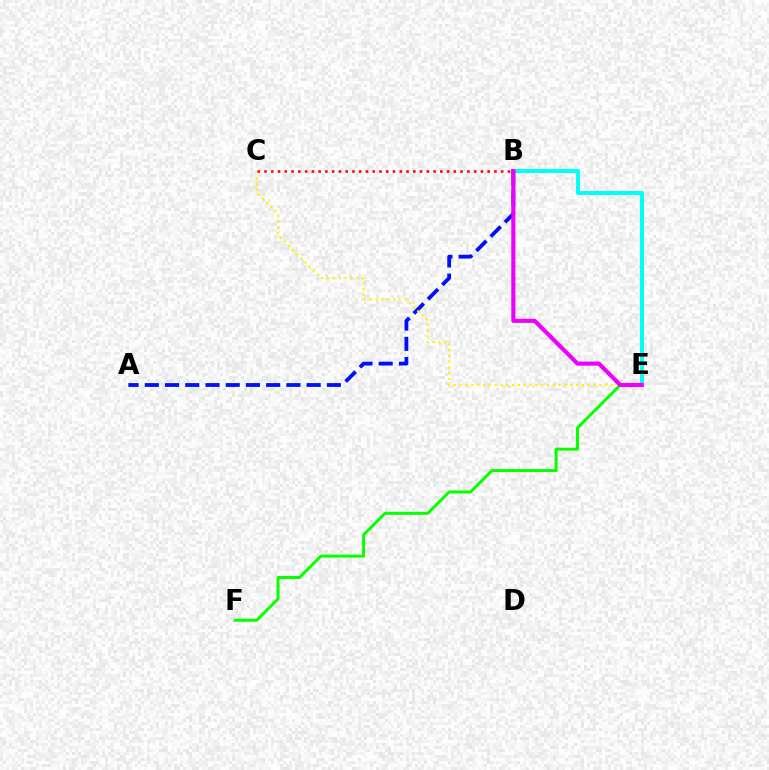{('B', 'E'): [{'color': '#00fff6', 'line_style': 'solid', 'thickness': 2.83}, {'color': '#ee00ff', 'line_style': 'solid', 'thickness': 2.98}], ('A', 'B'): [{'color': '#0010ff', 'line_style': 'dashed', 'thickness': 2.75}], ('E', 'F'): [{'color': '#08ff00', 'line_style': 'solid', 'thickness': 2.14}], ('C', 'E'): [{'color': '#fcf500', 'line_style': 'dotted', 'thickness': 1.58}], ('B', 'C'): [{'color': '#ff0000', 'line_style': 'dotted', 'thickness': 1.84}]}